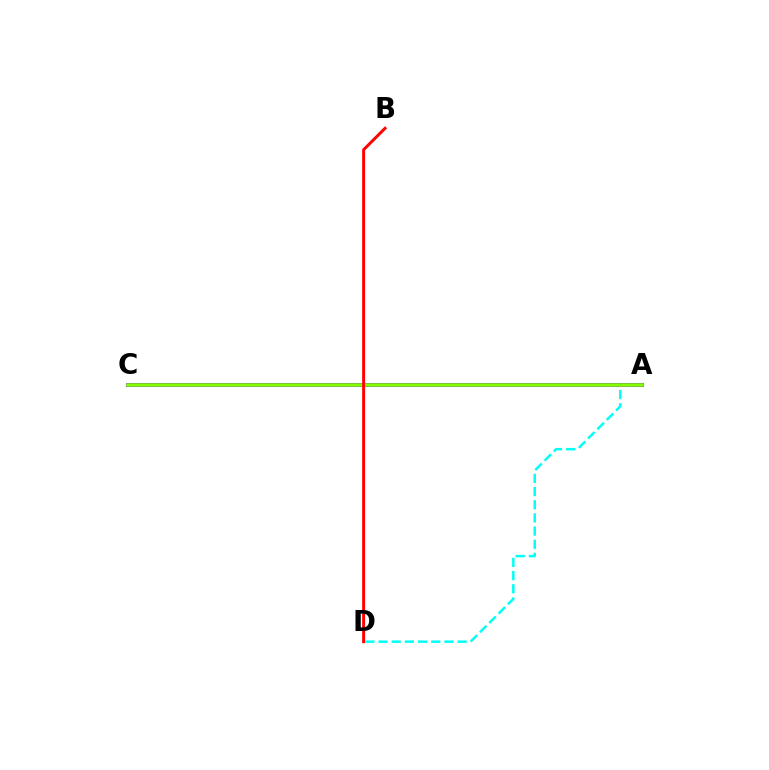{('A', 'D'): [{'color': '#00fff6', 'line_style': 'dashed', 'thickness': 1.79}], ('A', 'C'): [{'color': '#7200ff', 'line_style': 'solid', 'thickness': 2.85}, {'color': '#84ff00', 'line_style': 'solid', 'thickness': 2.54}], ('B', 'D'): [{'color': '#ff0000', 'line_style': 'solid', 'thickness': 2.13}]}